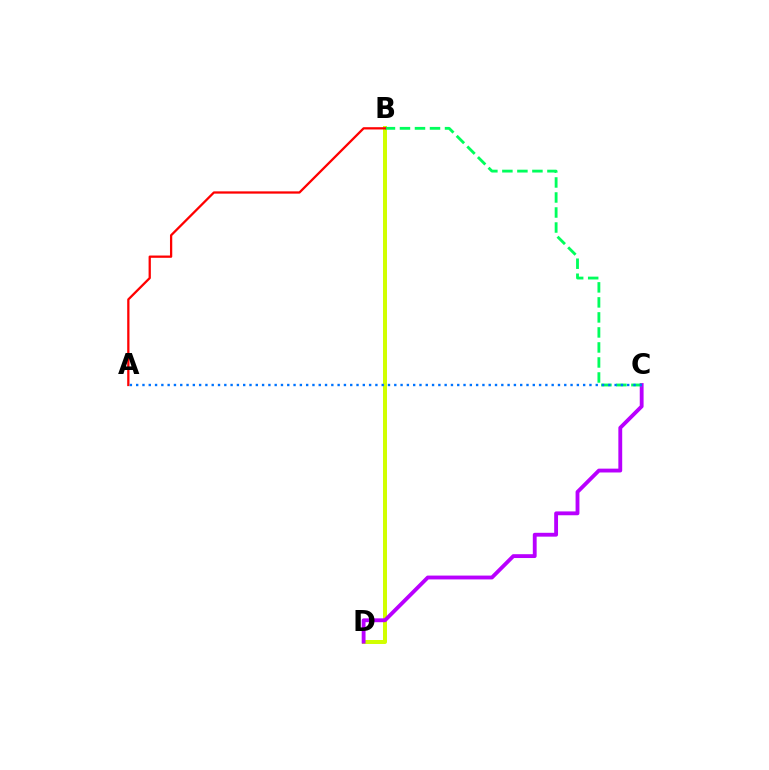{('B', 'D'): [{'color': '#d1ff00', 'line_style': 'solid', 'thickness': 2.87}], ('C', 'D'): [{'color': '#b900ff', 'line_style': 'solid', 'thickness': 2.77}], ('B', 'C'): [{'color': '#00ff5c', 'line_style': 'dashed', 'thickness': 2.04}], ('A', 'B'): [{'color': '#ff0000', 'line_style': 'solid', 'thickness': 1.64}], ('A', 'C'): [{'color': '#0074ff', 'line_style': 'dotted', 'thickness': 1.71}]}